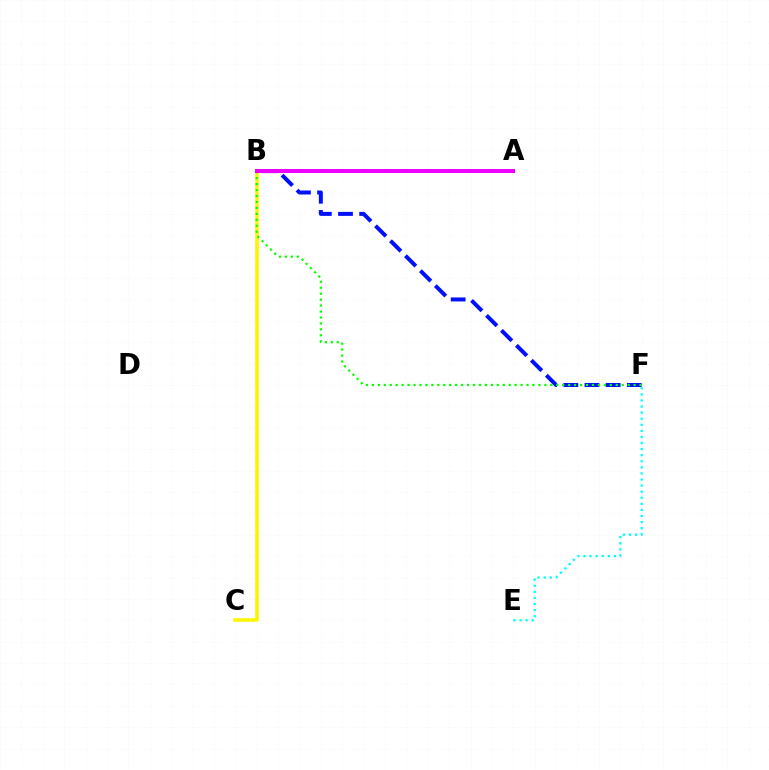{('B', 'C'): [{'color': '#fcf500', 'line_style': 'solid', 'thickness': 2.58}], ('E', 'F'): [{'color': '#00fff6', 'line_style': 'dotted', 'thickness': 1.65}], ('A', 'B'): [{'color': '#ff0000', 'line_style': 'dotted', 'thickness': 1.77}, {'color': '#ee00ff', 'line_style': 'solid', 'thickness': 2.87}], ('B', 'F'): [{'color': '#0010ff', 'line_style': 'dashed', 'thickness': 2.87}, {'color': '#08ff00', 'line_style': 'dotted', 'thickness': 1.62}]}